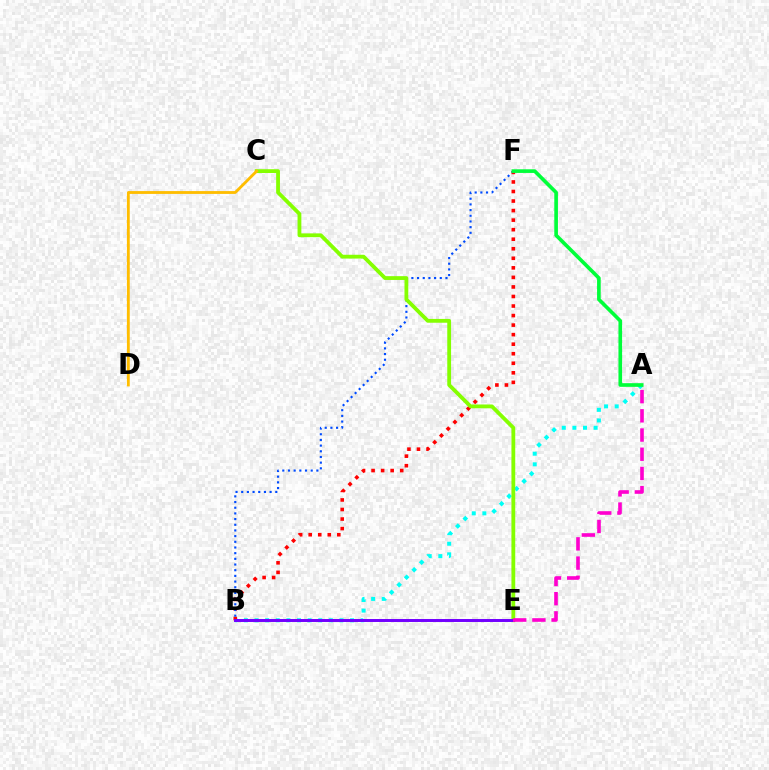{('A', 'B'): [{'color': '#00fff6', 'line_style': 'dotted', 'thickness': 2.88}], ('B', 'F'): [{'color': '#ff0000', 'line_style': 'dotted', 'thickness': 2.59}, {'color': '#004bff', 'line_style': 'dotted', 'thickness': 1.54}], ('C', 'E'): [{'color': '#84ff00', 'line_style': 'solid', 'thickness': 2.74}], ('A', 'F'): [{'color': '#00ff39', 'line_style': 'solid', 'thickness': 2.63}], ('B', 'E'): [{'color': '#7200ff', 'line_style': 'solid', 'thickness': 2.13}], ('A', 'E'): [{'color': '#ff00cf', 'line_style': 'dashed', 'thickness': 2.61}], ('C', 'D'): [{'color': '#ffbd00', 'line_style': 'solid', 'thickness': 2.04}]}